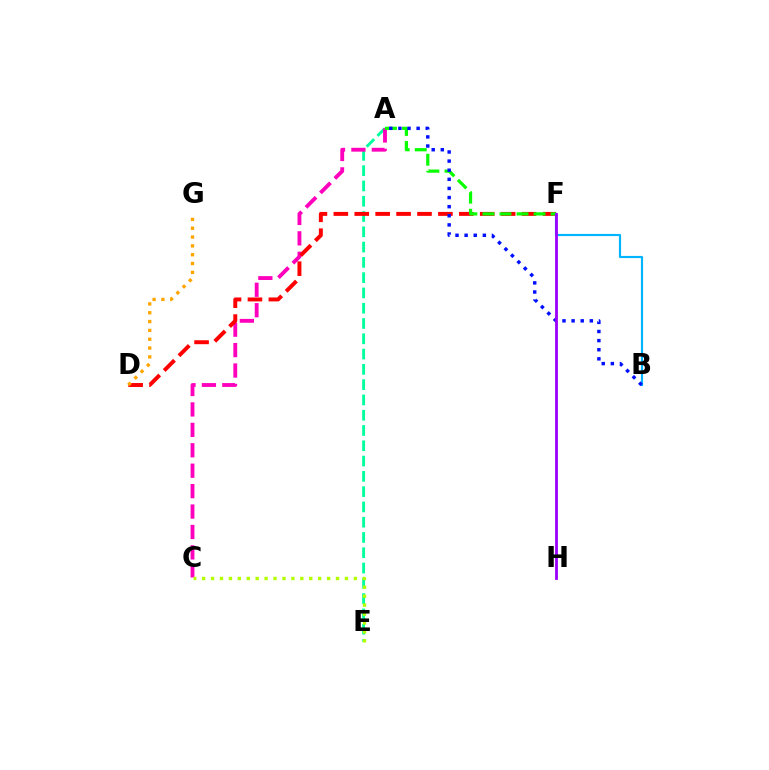{('A', 'E'): [{'color': '#00ff9d', 'line_style': 'dashed', 'thickness': 2.08}], ('A', 'C'): [{'color': '#ff00bd', 'line_style': 'dashed', 'thickness': 2.77}], ('D', 'F'): [{'color': '#ff0000', 'line_style': 'dashed', 'thickness': 2.84}], ('D', 'G'): [{'color': '#ffa500', 'line_style': 'dotted', 'thickness': 2.4}], ('C', 'E'): [{'color': '#b3ff00', 'line_style': 'dotted', 'thickness': 2.43}], ('A', 'F'): [{'color': '#08ff00', 'line_style': 'dashed', 'thickness': 2.32}], ('B', 'F'): [{'color': '#00b5ff', 'line_style': 'solid', 'thickness': 1.56}], ('A', 'B'): [{'color': '#0010ff', 'line_style': 'dotted', 'thickness': 2.48}], ('F', 'H'): [{'color': '#9b00ff', 'line_style': 'solid', 'thickness': 2.02}]}